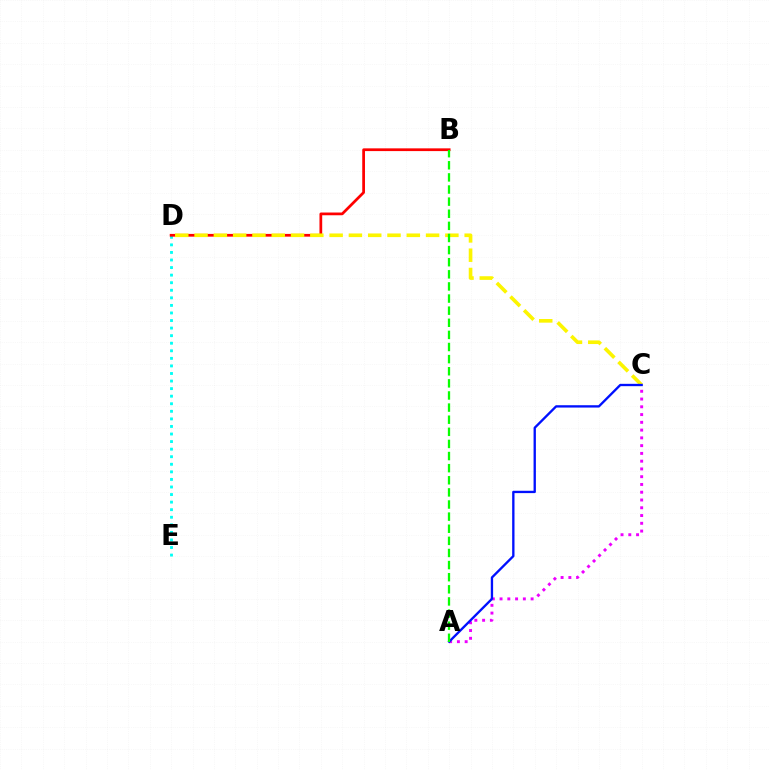{('A', 'C'): [{'color': '#ee00ff', 'line_style': 'dotted', 'thickness': 2.11}, {'color': '#0010ff', 'line_style': 'solid', 'thickness': 1.68}], ('D', 'E'): [{'color': '#00fff6', 'line_style': 'dotted', 'thickness': 2.06}], ('B', 'D'): [{'color': '#ff0000', 'line_style': 'solid', 'thickness': 1.97}], ('C', 'D'): [{'color': '#fcf500', 'line_style': 'dashed', 'thickness': 2.62}], ('A', 'B'): [{'color': '#08ff00', 'line_style': 'dashed', 'thickness': 1.65}]}